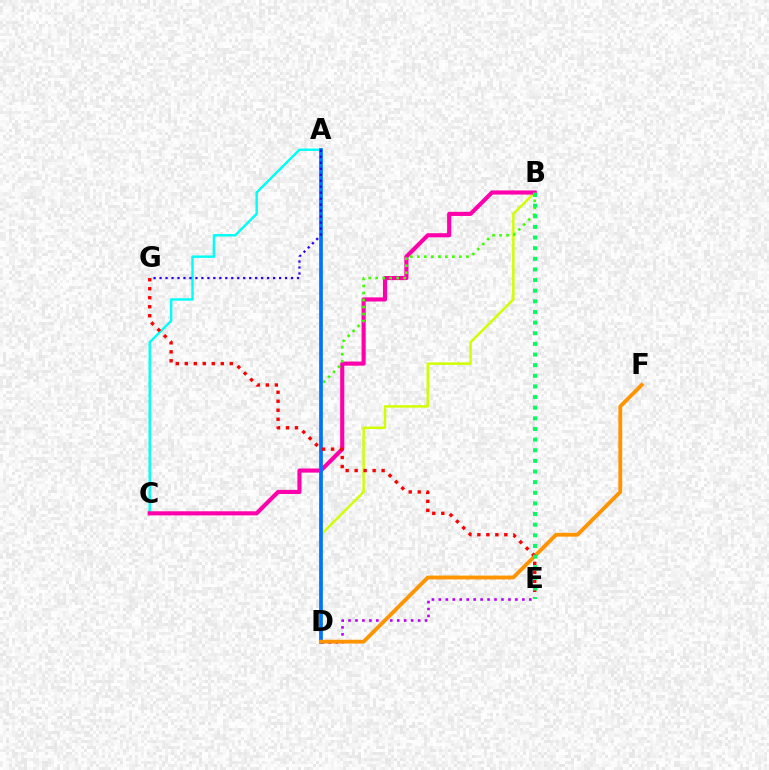{('A', 'C'): [{'color': '#00fff6', 'line_style': 'solid', 'thickness': 1.75}], ('B', 'D'): [{'color': '#d1ff00', 'line_style': 'solid', 'thickness': 1.77}, {'color': '#3dff00', 'line_style': 'dotted', 'thickness': 1.9}], ('B', 'C'): [{'color': '#ff00ac', 'line_style': 'solid', 'thickness': 2.97}], ('A', 'D'): [{'color': '#0074ff', 'line_style': 'solid', 'thickness': 2.68}], ('D', 'E'): [{'color': '#b900ff', 'line_style': 'dotted', 'thickness': 1.89}], ('D', 'F'): [{'color': '#ff9400', 'line_style': 'solid', 'thickness': 2.76}], ('A', 'G'): [{'color': '#2500ff', 'line_style': 'dotted', 'thickness': 1.62}], ('E', 'G'): [{'color': '#ff0000', 'line_style': 'dotted', 'thickness': 2.44}], ('B', 'E'): [{'color': '#00ff5c', 'line_style': 'dotted', 'thickness': 2.89}]}